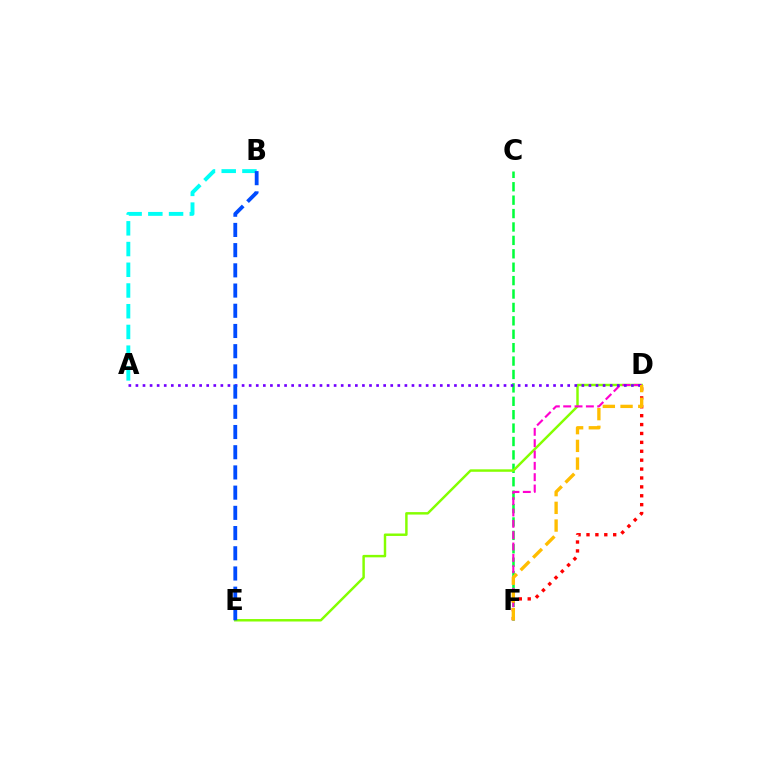{('C', 'F'): [{'color': '#00ff39', 'line_style': 'dashed', 'thickness': 1.82}], ('D', 'E'): [{'color': '#84ff00', 'line_style': 'solid', 'thickness': 1.77}], ('D', 'F'): [{'color': '#ff00cf', 'line_style': 'dashed', 'thickness': 1.54}, {'color': '#ff0000', 'line_style': 'dotted', 'thickness': 2.42}, {'color': '#ffbd00', 'line_style': 'dashed', 'thickness': 2.41}], ('A', 'D'): [{'color': '#7200ff', 'line_style': 'dotted', 'thickness': 1.92}], ('A', 'B'): [{'color': '#00fff6', 'line_style': 'dashed', 'thickness': 2.82}], ('B', 'E'): [{'color': '#004bff', 'line_style': 'dashed', 'thickness': 2.75}]}